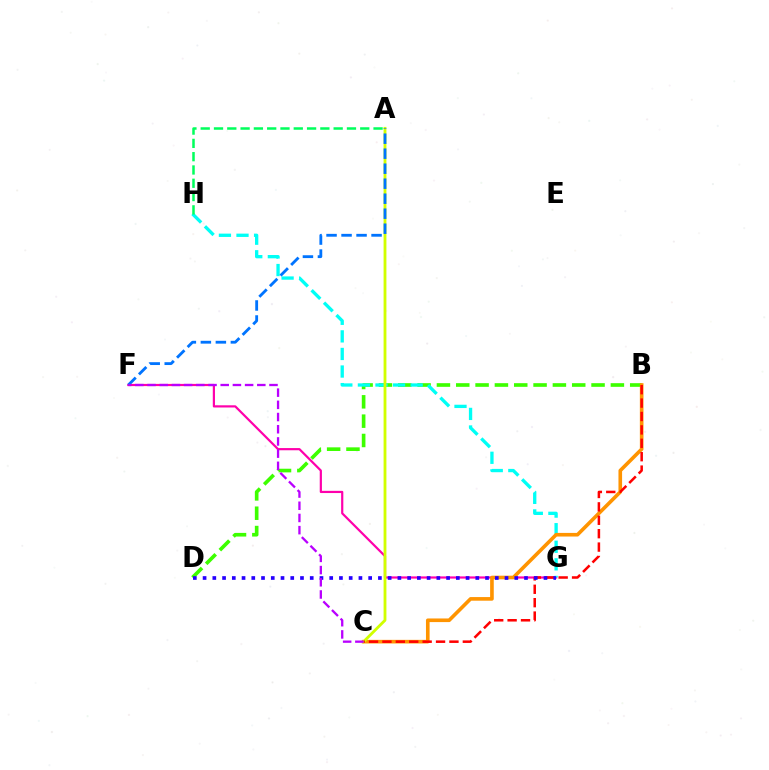{('F', 'G'): [{'color': '#ff00ac', 'line_style': 'solid', 'thickness': 1.58}], ('B', 'D'): [{'color': '#3dff00', 'line_style': 'dashed', 'thickness': 2.63}], ('G', 'H'): [{'color': '#00fff6', 'line_style': 'dashed', 'thickness': 2.39}], ('B', 'C'): [{'color': '#ff9400', 'line_style': 'solid', 'thickness': 2.61}, {'color': '#ff0000', 'line_style': 'dashed', 'thickness': 1.82}], ('A', 'C'): [{'color': '#d1ff00', 'line_style': 'solid', 'thickness': 2.04}], ('A', 'F'): [{'color': '#0074ff', 'line_style': 'dashed', 'thickness': 2.04}], ('D', 'G'): [{'color': '#2500ff', 'line_style': 'dotted', 'thickness': 2.65}], ('A', 'H'): [{'color': '#00ff5c', 'line_style': 'dashed', 'thickness': 1.81}], ('C', 'F'): [{'color': '#b900ff', 'line_style': 'dashed', 'thickness': 1.66}]}